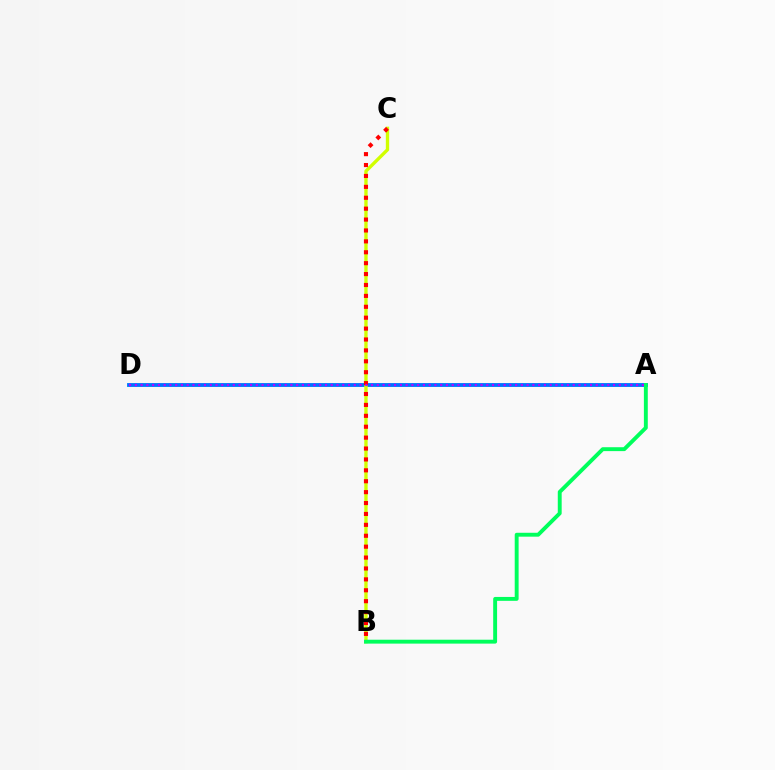{('A', 'D'): [{'color': '#0074ff', 'line_style': 'solid', 'thickness': 2.77}, {'color': '#b900ff', 'line_style': 'dotted', 'thickness': 1.57}], ('B', 'C'): [{'color': '#d1ff00', 'line_style': 'solid', 'thickness': 2.41}, {'color': '#ff0000', 'line_style': 'dotted', 'thickness': 2.96}], ('A', 'B'): [{'color': '#00ff5c', 'line_style': 'solid', 'thickness': 2.81}]}